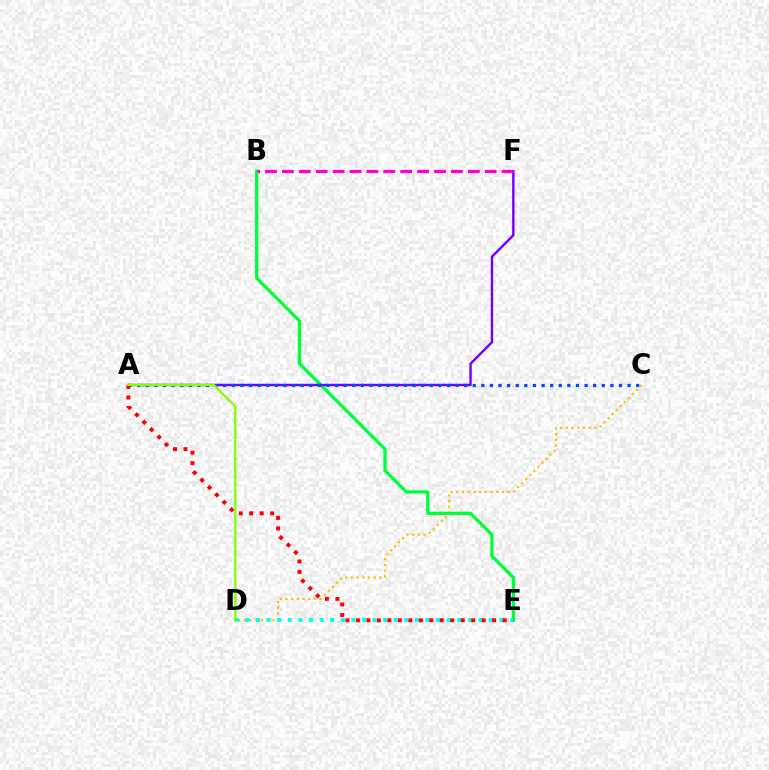{('C', 'D'): [{'color': '#ffbd00', 'line_style': 'dotted', 'thickness': 1.55}], ('B', 'E'): [{'color': '#00ff39', 'line_style': 'solid', 'thickness': 2.37}], ('A', 'F'): [{'color': '#7200ff', 'line_style': 'solid', 'thickness': 1.72}], ('D', 'E'): [{'color': '#00fff6', 'line_style': 'dotted', 'thickness': 2.88}], ('A', 'C'): [{'color': '#004bff', 'line_style': 'dotted', 'thickness': 2.34}], ('A', 'E'): [{'color': '#ff0000', 'line_style': 'dotted', 'thickness': 2.85}], ('A', 'D'): [{'color': '#84ff00', 'line_style': 'solid', 'thickness': 1.62}], ('B', 'F'): [{'color': '#ff00cf', 'line_style': 'dashed', 'thickness': 2.3}]}